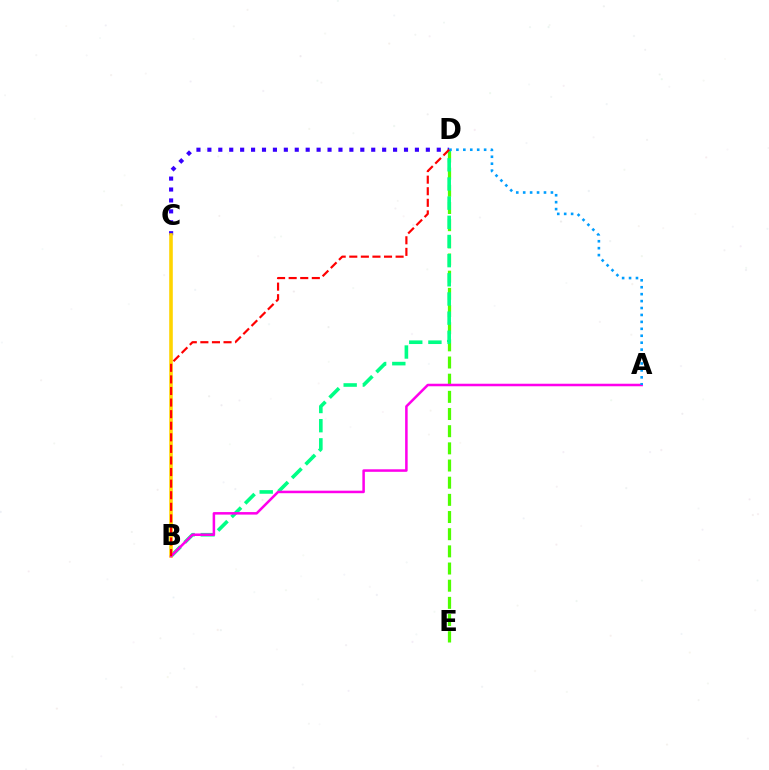{('D', 'E'): [{'color': '#4fff00', 'line_style': 'dashed', 'thickness': 2.33}], ('C', 'D'): [{'color': '#3700ff', 'line_style': 'dotted', 'thickness': 2.97}], ('B', 'D'): [{'color': '#00ff86', 'line_style': 'dashed', 'thickness': 2.6}, {'color': '#ff0000', 'line_style': 'dashed', 'thickness': 1.57}], ('B', 'C'): [{'color': '#ffd500', 'line_style': 'solid', 'thickness': 2.59}], ('A', 'B'): [{'color': '#ff00ed', 'line_style': 'solid', 'thickness': 1.82}], ('A', 'D'): [{'color': '#009eff', 'line_style': 'dotted', 'thickness': 1.88}]}